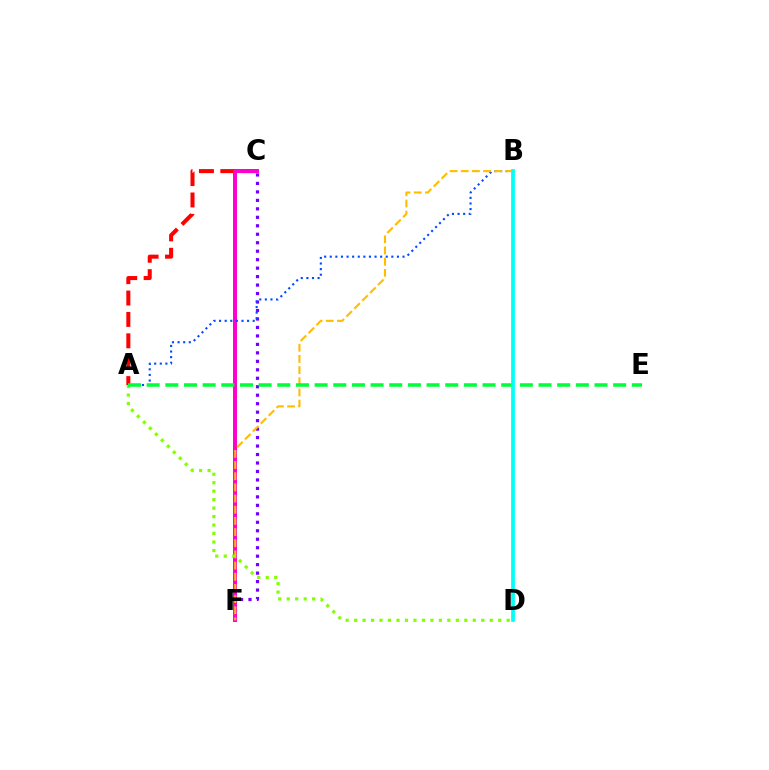{('C', 'F'): [{'color': '#7200ff', 'line_style': 'dotted', 'thickness': 2.3}, {'color': '#ff00cf', 'line_style': 'solid', 'thickness': 2.87}], ('A', 'C'): [{'color': '#ff0000', 'line_style': 'dashed', 'thickness': 2.91}], ('A', 'B'): [{'color': '#004bff', 'line_style': 'dotted', 'thickness': 1.52}], ('B', 'F'): [{'color': '#ffbd00', 'line_style': 'dashed', 'thickness': 1.52}], ('A', 'D'): [{'color': '#84ff00', 'line_style': 'dotted', 'thickness': 2.3}], ('A', 'E'): [{'color': '#00ff39', 'line_style': 'dashed', 'thickness': 2.53}], ('B', 'D'): [{'color': '#00fff6', 'line_style': 'solid', 'thickness': 2.7}]}